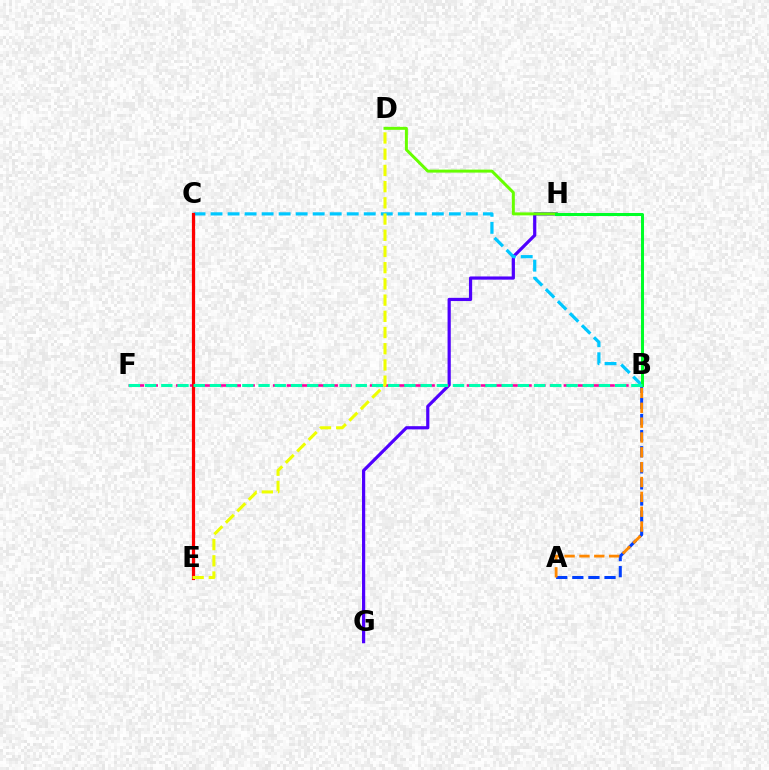{('G', 'H'): [{'color': '#4f00ff', 'line_style': 'solid', 'thickness': 2.3}], ('C', 'E'): [{'color': '#d600ff', 'line_style': 'dashed', 'thickness': 2.09}, {'color': '#ff0000', 'line_style': 'solid', 'thickness': 2.31}], ('B', 'C'): [{'color': '#00c7ff', 'line_style': 'dashed', 'thickness': 2.31}], ('D', 'H'): [{'color': '#66ff00', 'line_style': 'solid', 'thickness': 2.15}], ('A', 'B'): [{'color': '#003fff', 'line_style': 'dashed', 'thickness': 2.19}, {'color': '#ff8800', 'line_style': 'dashed', 'thickness': 2.02}], ('B', 'F'): [{'color': '#ff00a0', 'line_style': 'dashed', 'thickness': 1.88}, {'color': '#00ffaf', 'line_style': 'dashed', 'thickness': 2.2}], ('B', 'H'): [{'color': '#00ff27', 'line_style': 'solid', 'thickness': 2.17}], ('D', 'E'): [{'color': '#eeff00', 'line_style': 'dashed', 'thickness': 2.2}]}